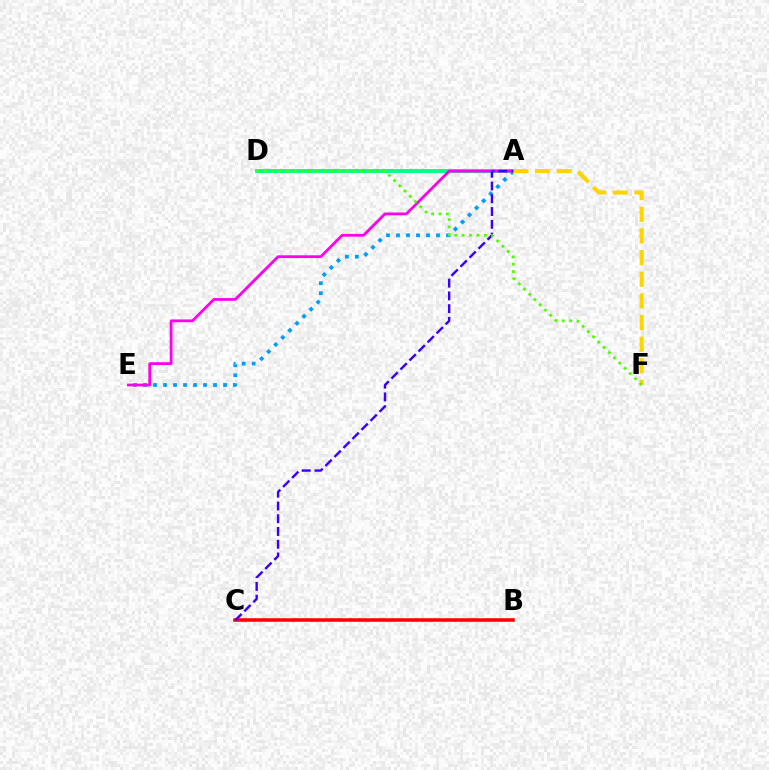{('A', 'E'): [{'color': '#009eff', 'line_style': 'dotted', 'thickness': 2.72}, {'color': '#ff00ed', 'line_style': 'solid', 'thickness': 1.99}], ('B', 'C'): [{'color': '#ff0000', 'line_style': 'solid', 'thickness': 2.56}], ('A', 'D'): [{'color': '#00ff86', 'line_style': 'solid', 'thickness': 2.8}], ('A', 'F'): [{'color': '#ffd500', 'line_style': 'dashed', 'thickness': 2.94}], ('A', 'C'): [{'color': '#3700ff', 'line_style': 'dashed', 'thickness': 1.73}], ('D', 'F'): [{'color': '#4fff00', 'line_style': 'dotted', 'thickness': 2.01}]}